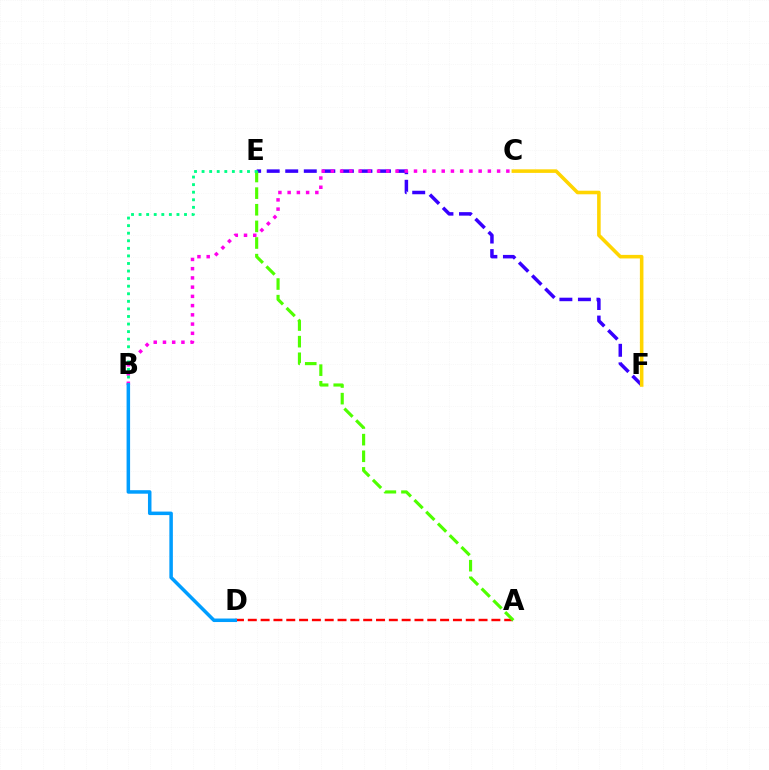{('E', 'F'): [{'color': '#3700ff', 'line_style': 'dashed', 'thickness': 2.52}], ('A', 'D'): [{'color': '#ff0000', 'line_style': 'dashed', 'thickness': 1.74}], ('B', 'C'): [{'color': '#ff00ed', 'line_style': 'dotted', 'thickness': 2.51}], ('A', 'E'): [{'color': '#4fff00', 'line_style': 'dashed', 'thickness': 2.26}], ('B', 'E'): [{'color': '#00ff86', 'line_style': 'dotted', 'thickness': 2.06}], ('C', 'F'): [{'color': '#ffd500', 'line_style': 'solid', 'thickness': 2.57}], ('B', 'D'): [{'color': '#009eff', 'line_style': 'solid', 'thickness': 2.53}]}